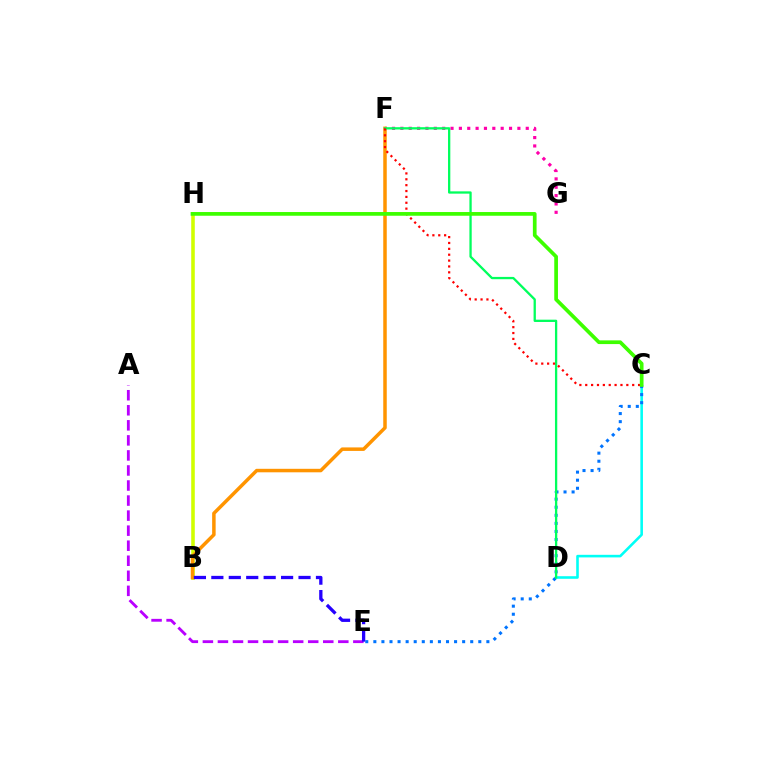{('B', 'H'): [{'color': '#d1ff00', 'line_style': 'solid', 'thickness': 2.57}], ('C', 'D'): [{'color': '#00fff6', 'line_style': 'solid', 'thickness': 1.87}], ('F', 'G'): [{'color': '#ff00ac', 'line_style': 'dotted', 'thickness': 2.27}], ('C', 'E'): [{'color': '#0074ff', 'line_style': 'dotted', 'thickness': 2.19}], ('A', 'E'): [{'color': '#b900ff', 'line_style': 'dashed', 'thickness': 2.04}], ('B', 'F'): [{'color': '#ff9400', 'line_style': 'solid', 'thickness': 2.52}], ('D', 'F'): [{'color': '#00ff5c', 'line_style': 'solid', 'thickness': 1.65}], ('B', 'E'): [{'color': '#2500ff', 'line_style': 'dashed', 'thickness': 2.37}], ('C', 'F'): [{'color': '#ff0000', 'line_style': 'dotted', 'thickness': 1.6}], ('C', 'H'): [{'color': '#3dff00', 'line_style': 'solid', 'thickness': 2.67}]}